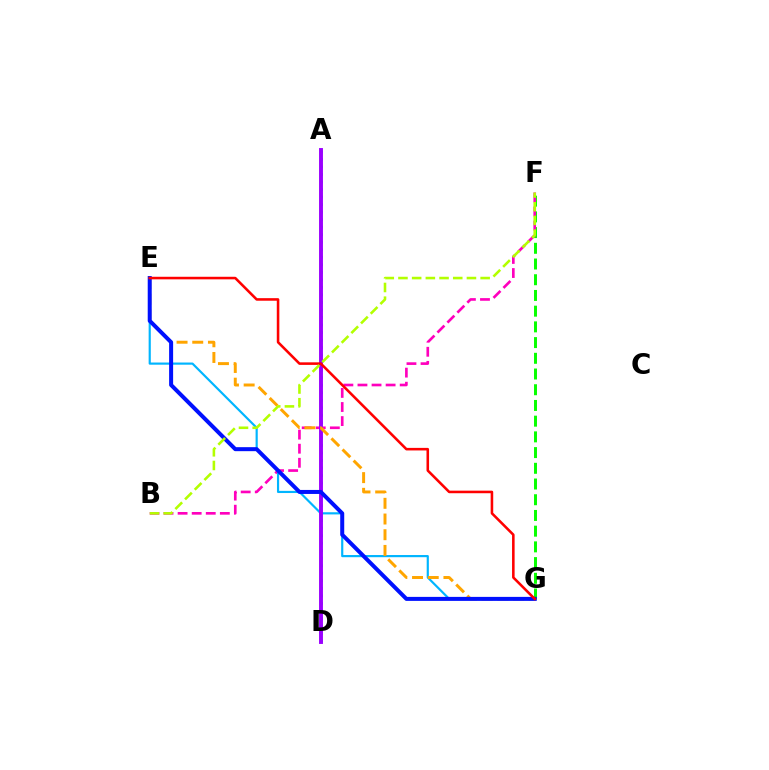{('A', 'D'): [{'color': '#00ff9d', 'line_style': 'dotted', 'thickness': 2.04}, {'color': '#9b00ff', 'line_style': 'solid', 'thickness': 2.81}], ('F', 'G'): [{'color': '#08ff00', 'line_style': 'dashed', 'thickness': 2.13}], ('B', 'F'): [{'color': '#ff00bd', 'line_style': 'dashed', 'thickness': 1.91}, {'color': '#b3ff00', 'line_style': 'dashed', 'thickness': 1.86}], ('E', 'G'): [{'color': '#00b5ff', 'line_style': 'solid', 'thickness': 1.56}, {'color': '#ffa500', 'line_style': 'dashed', 'thickness': 2.13}, {'color': '#0010ff', 'line_style': 'solid', 'thickness': 2.88}, {'color': '#ff0000', 'line_style': 'solid', 'thickness': 1.85}]}